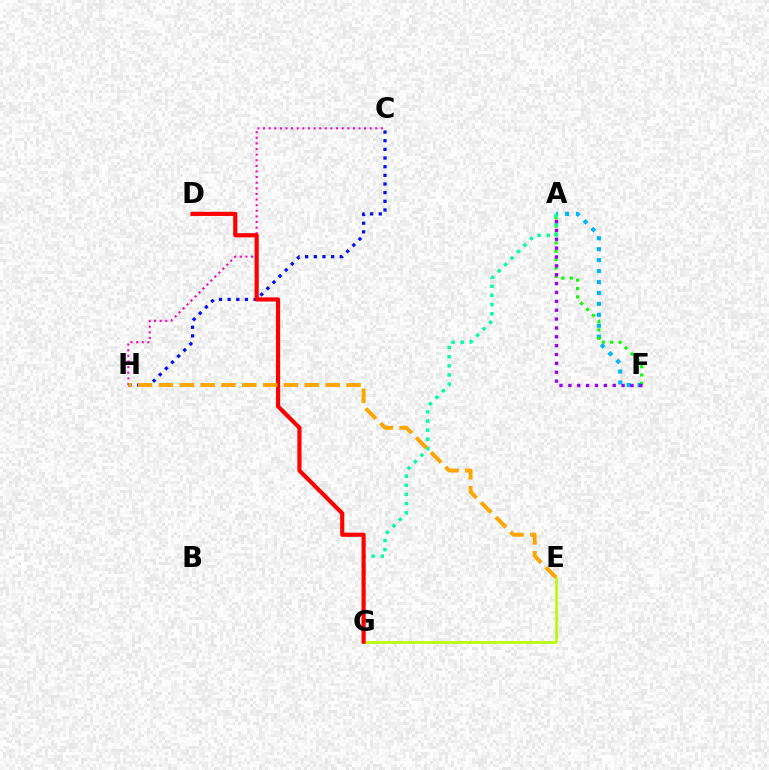{('A', 'F'): [{'color': '#00b5ff', 'line_style': 'dotted', 'thickness': 2.97}, {'color': '#08ff00', 'line_style': 'dotted', 'thickness': 2.28}, {'color': '#9b00ff', 'line_style': 'dotted', 'thickness': 2.41}], ('C', 'H'): [{'color': '#ff00bd', 'line_style': 'dotted', 'thickness': 1.53}, {'color': '#0010ff', 'line_style': 'dotted', 'thickness': 2.35}], ('E', 'G'): [{'color': '#b3ff00', 'line_style': 'solid', 'thickness': 1.91}], ('A', 'G'): [{'color': '#00ff9d', 'line_style': 'dotted', 'thickness': 2.49}], ('D', 'G'): [{'color': '#ff0000', 'line_style': 'solid', 'thickness': 2.99}], ('E', 'H'): [{'color': '#ffa500', 'line_style': 'dashed', 'thickness': 2.83}]}